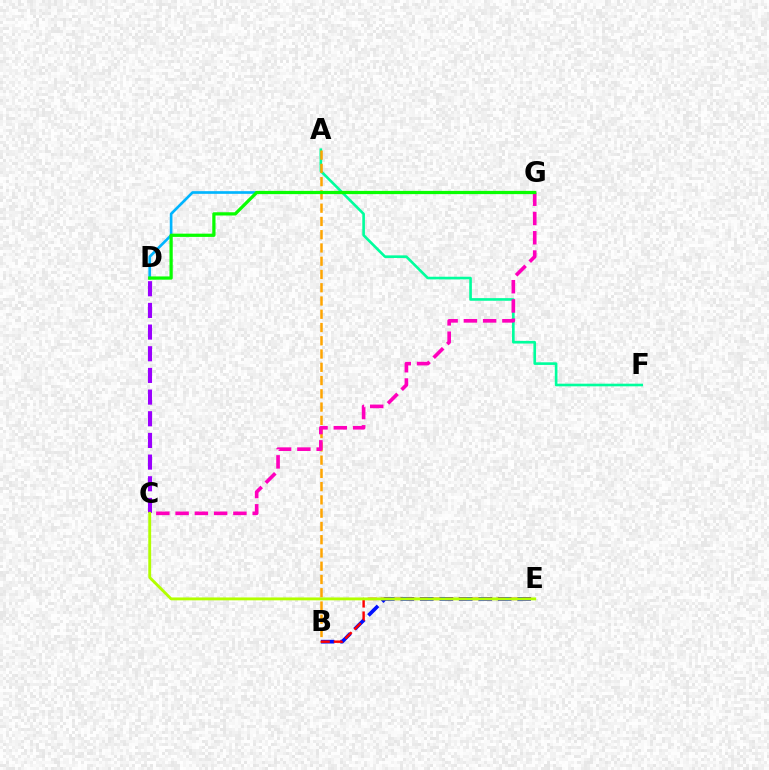{('B', 'E'): [{'color': '#0010ff', 'line_style': 'dashed', 'thickness': 2.65}, {'color': '#ff0000', 'line_style': 'dashed', 'thickness': 1.75}], ('D', 'G'): [{'color': '#00b5ff', 'line_style': 'solid', 'thickness': 1.92}, {'color': '#08ff00', 'line_style': 'solid', 'thickness': 2.33}], ('A', 'F'): [{'color': '#00ff9d', 'line_style': 'solid', 'thickness': 1.89}], ('A', 'B'): [{'color': '#ffa500', 'line_style': 'dashed', 'thickness': 1.8}], ('C', 'G'): [{'color': '#ff00bd', 'line_style': 'dashed', 'thickness': 2.62}], ('C', 'D'): [{'color': '#9b00ff', 'line_style': 'dashed', 'thickness': 2.94}], ('C', 'E'): [{'color': '#b3ff00', 'line_style': 'solid', 'thickness': 2.07}]}